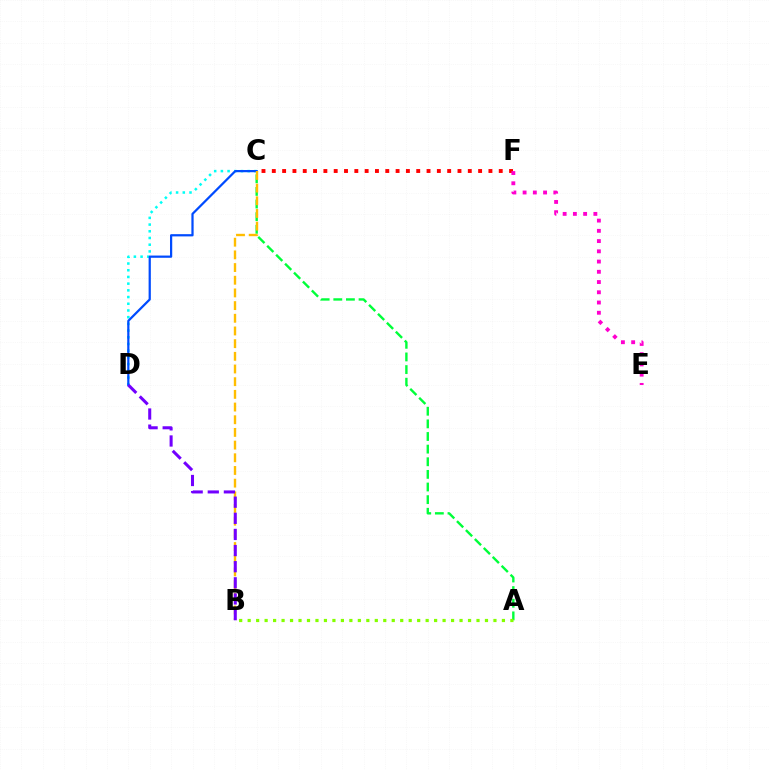{('C', 'D'): [{'color': '#00fff6', 'line_style': 'dotted', 'thickness': 1.82}, {'color': '#004bff', 'line_style': 'solid', 'thickness': 1.61}], ('A', 'C'): [{'color': '#00ff39', 'line_style': 'dashed', 'thickness': 1.72}], ('A', 'B'): [{'color': '#84ff00', 'line_style': 'dotted', 'thickness': 2.3}], ('C', 'F'): [{'color': '#ff0000', 'line_style': 'dotted', 'thickness': 2.8}], ('B', 'C'): [{'color': '#ffbd00', 'line_style': 'dashed', 'thickness': 1.72}], ('E', 'F'): [{'color': '#ff00cf', 'line_style': 'dotted', 'thickness': 2.78}], ('B', 'D'): [{'color': '#7200ff', 'line_style': 'dashed', 'thickness': 2.19}]}